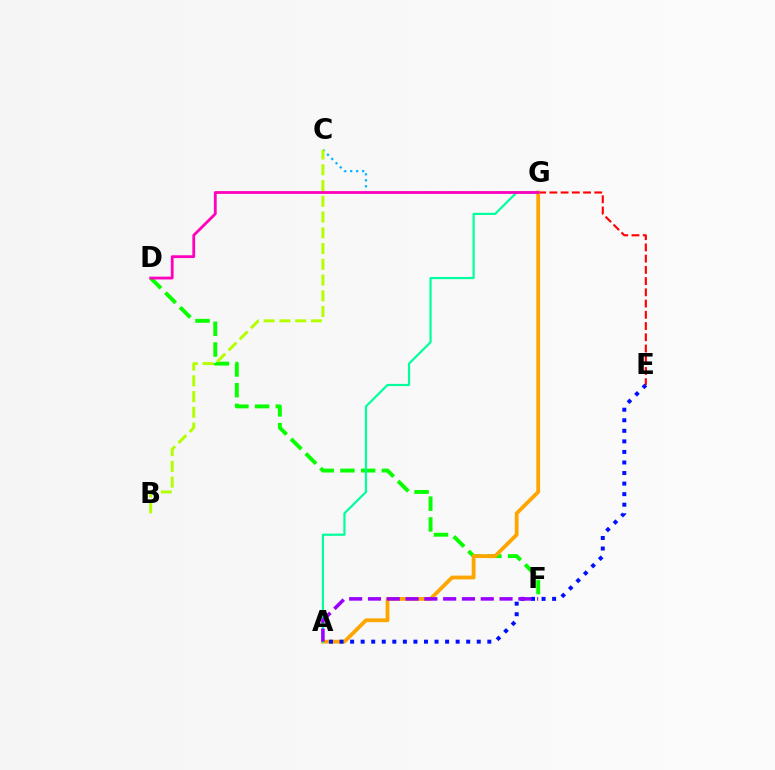{('C', 'G'): [{'color': '#00b5ff', 'line_style': 'dotted', 'thickness': 1.63}], ('D', 'F'): [{'color': '#08ff00', 'line_style': 'dashed', 'thickness': 2.82}], ('E', 'G'): [{'color': '#ff0000', 'line_style': 'dashed', 'thickness': 1.53}], ('A', 'G'): [{'color': '#ffa500', 'line_style': 'solid', 'thickness': 2.74}, {'color': '#00ff9d', 'line_style': 'solid', 'thickness': 1.58}], ('B', 'C'): [{'color': '#b3ff00', 'line_style': 'dashed', 'thickness': 2.14}], ('A', 'E'): [{'color': '#0010ff', 'line_style': 'dotted', 'thickness': 2.87}], ('A', 'F'): [{'color': '#9b00ff', 'line_style': 'dashed', 'thickness': 2.55}], ('D', 'G'): [{'color': '#ff00bd', 'line_style': 'solid', 'thickness': 2.02}]}